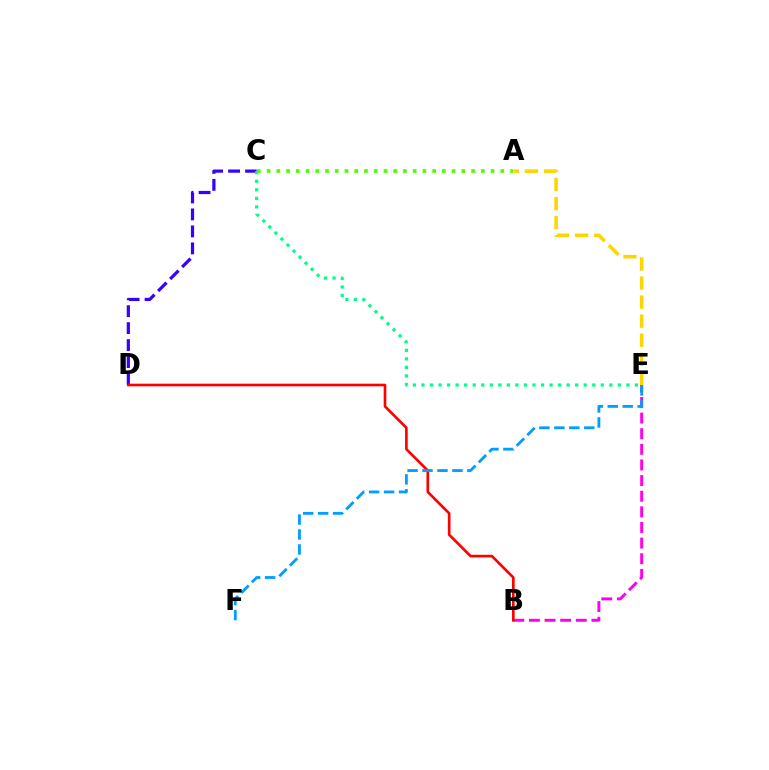{('C', 'D'): [{'color': '#3700ff', 'line_style': 'dashed', 'thickness': 2.31}], ('A', 'E'): [{'color': '#ffd500', 'line_style': 'dashed', 'thickness': 2.59}], ('B', 'E'): [{'color': '#ff00ed', 'line_style': 'dashed', 'thickness': 2.12}], ('B', 'D'): [{'color': '#ff0000', 'line_style': 'solid', 'thickness': 1.91}], ('C', 'E'): [{'color': '#00ff86', 'line_style': 'dotted', 'thickness': 2.32}], ('A', 'C'): [{'color': '#4fff00', 'line_style': 'dotted', 'thickness': 2.65}], ('E', 'F'): [{'color': '#009eff', 'line_style': 'dashed', 'thickness': 2.03}]}